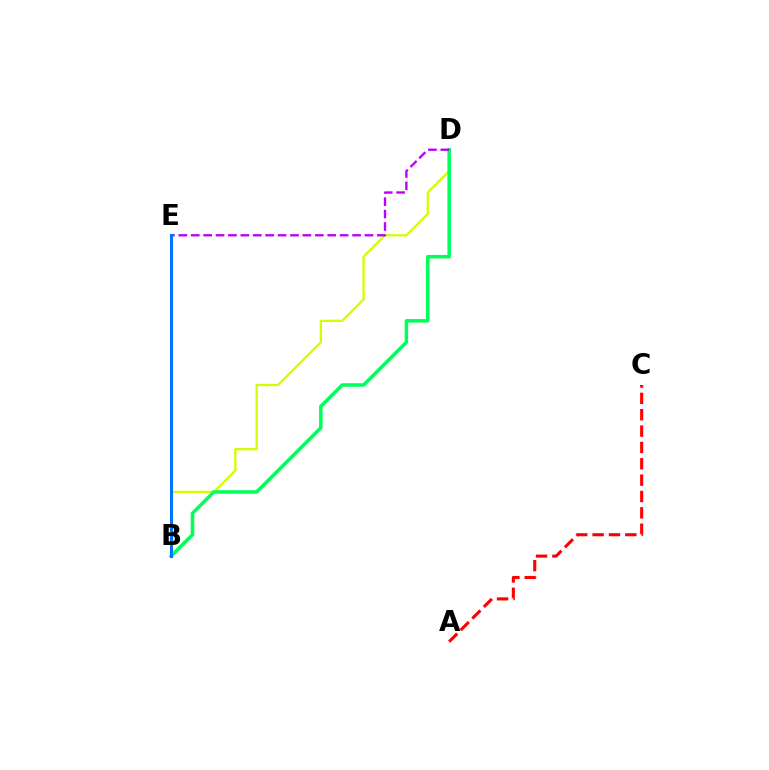{('B', 'D'): [{'color': '#d1ff00', 'line_style': 'solid', 'thickness': 1.66}, {'color': '#00ff5c', 'line_style': 'solid', 'thickness': 2.54}], ('A', 'C'): [{'color': '#ff0000', 'line_style': 'dashed', 'thickness': 2.22}], ('D', 'E'): [{'color': '#b900ff', 'line_style': 'dashed', 'thickness': 1.69}], ('B', 'E'): [{'color': '#0074ff', 'line_style': 'solid', 'thickness': 2.16}]}